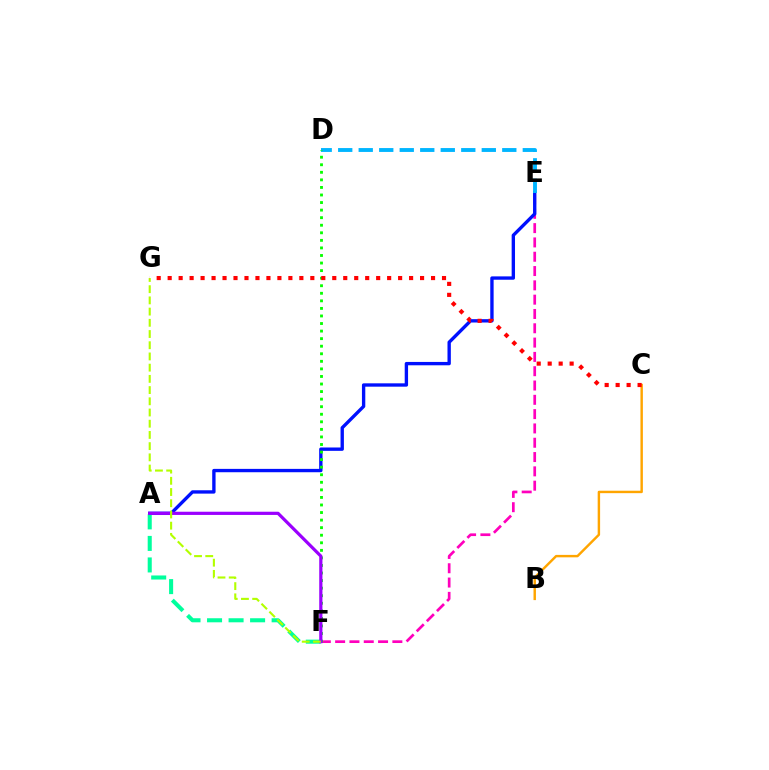{('E', 'F'): [{'color': '#ff00bd', 'line_style': 'dashed', 'thickness': 1.94}], ('A', 'E'): [{'color': '#0010ff', 'line_style': 'solid', 'thickness': 2.41}], ('B', 'C'): [{'color': '#ffa500', 'line_style': 'solid', 'thickness': 1.75}], ('D', 'E'): [{'color': '#00b5ff', 'line_style': 'dashed', 'thickness': 2.79}], ('A', 'F'): [{'color': '#00ff9d', 'line_style': 'dashed', 'thickness': 2.92}, {'color': '#9b00ff', 'line_style': 'solid', 'thickness': 2.31}], ('D', 'F'): [{'color': '#08ff00', 'line_style': 'dotted', 'thickness': 2.05}], ('F', 'G'): [{'color': '#b3ff00', 'line_style': 'dashed', 'thickness': 1.52}], ('C', 'G'): [{'color': '#ff0000', 'line_style': 'dotted', 'thickness': 2.98}]}